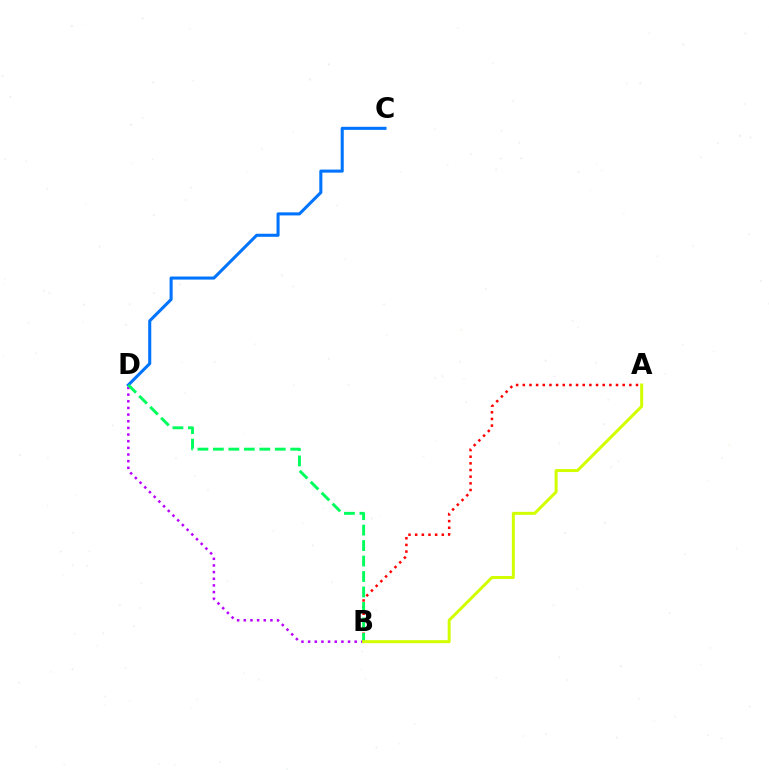{('B', 'D'): [{'color': '#b900ff', 'line_style': 'dotted', 'thickness': 1.81}, {'color': '#00ff5c', 'line_style': 'dashed', 'thickness': 2.1}], ('C', 'D'): [{'color': '#0074ff', 'line_style': 'solid', 'thickness': 2.2}], ('A', 'B'): [{'color': '#ff0000', 'line_style': 'dotted', 'thickness': 1.81}, {'color': '#d1ff00', 'line_style': 'solid', 'thickness': 2.15}]}